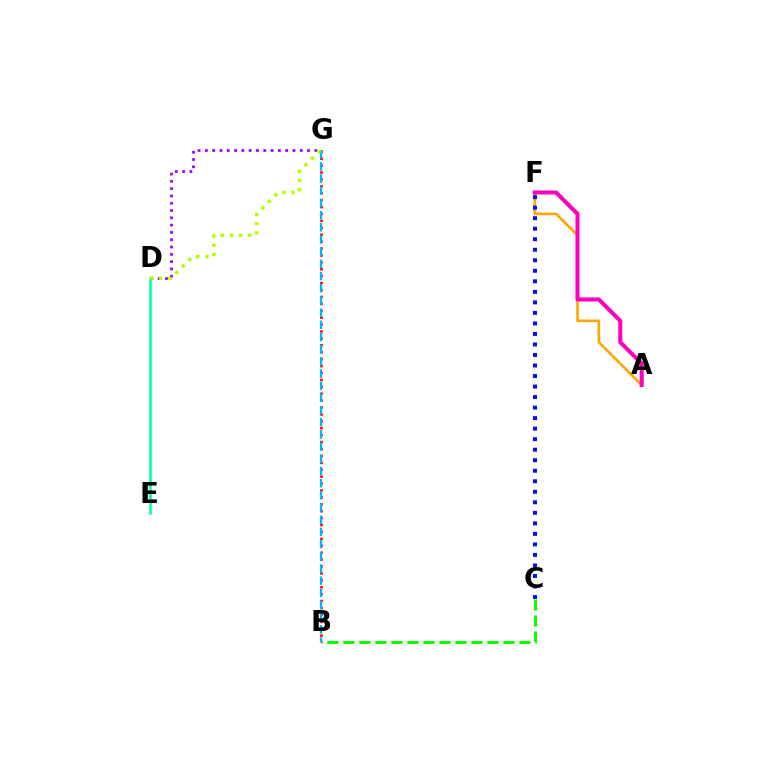{('B', 'C'): [{'color': '#08ff00', 'line_style': 'dashed', 'thickness': 2.17}], ('A', 'F'): [{'color': '#ffa500', 'line_style': 'solid', 'thickness': 1.88}, {'color': '#ff00bd', 'line_style': 'solid', 'thickness': 2.92}], ('D', 'E'): [{'color': '#00ff9d', 'line_style': 'solid', 'thickness': 1.85}], ('B', 'G'): [{'color': '#ff0000', 'line_style': 'dotted', 'thickness': 1.88}, {'color': '#00b5ff', 'line_style': 'dashed', 'thickness': 1.65}], ('C', 'F'): [{'color': '#0010ff', 'line_style': 'dotted', 'thickness': 2.86}], ('D', 'G'): [{'color': '#9b00ff', 'line_style': 'dotted', 'thickness': 1.98}, {'color': '#b3ff00', 'line_style': 'dotted', 'thickness': 2.5}]}